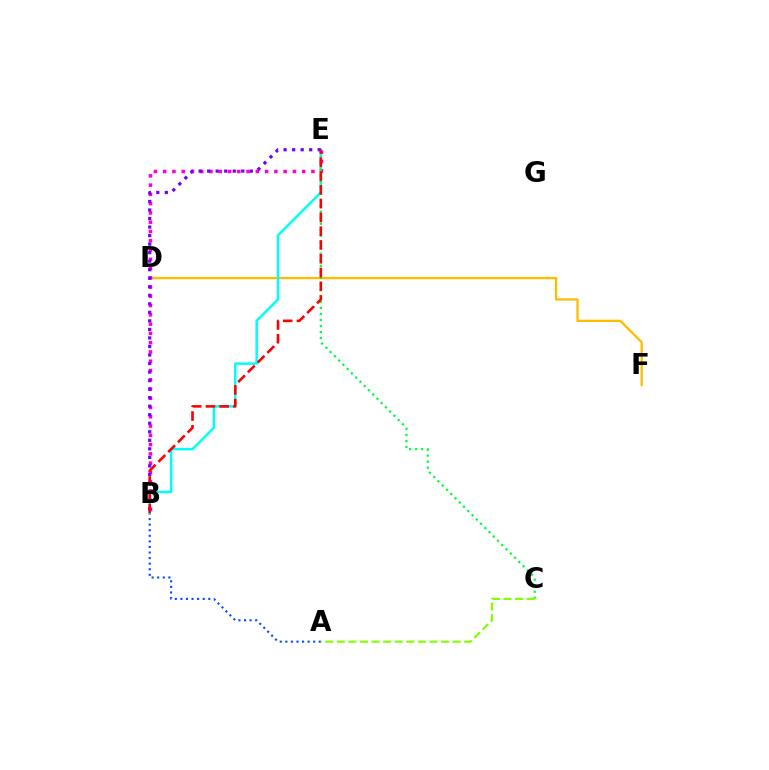{('A', 'B'): [{'color': '#004bff', 'line_style': 'dotted', 'thickness': 1.51}], ('D', 'F'): [{'color': '#ffbd00', 'line_style': 'solid', 'thickness': 1.67}], ('B', 'E'): [{'color': '#00fff6', 'line_style': 'solid', 'thickness': 1.8}, {'color': '#ff00cf', 'line_style': 'dotted', 'thickness': 2.52}, {'color': '#7200ff', 'line_style': 'dotted', 'thickness': 2.32}, {'color': '#ff0000', 'line_style': 'dashed', 'thickness': 1.87}], ('C', 'E'): [{'color': '#00ff39', 'line_style': 'dotted', 'thickness': 1.63}], ('A', 'C'): [{'color': '#84ff00', 'line_style': 'dashed', 'thickness': 1.57}]}